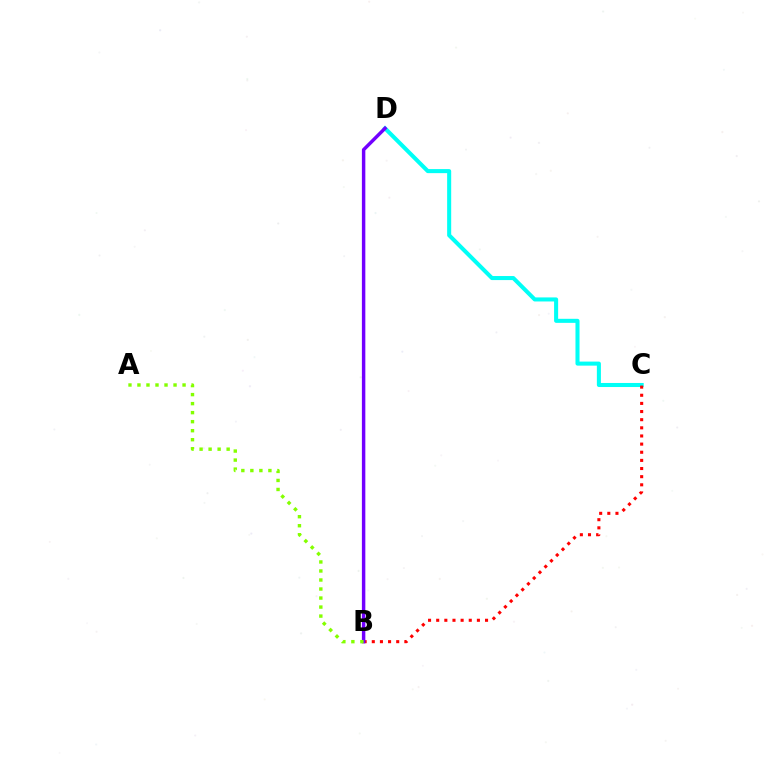{('C', 'D'): [{'color': '#00fff6', 'line_style': 'solid', 'thickness': 2.92}], ('B', 'C'): [{'color': '#ff0000', 'line_style': 'dotted', 'thickness': 2.21}], ('B', 'D'): [{'color': '#7200ff', 'line_style': 'solid', 'thickness': 2.48}], ('A', 'B'): [{'color': '#84ff00', 'line_style': 'dotted', 'thickness': 2.45}]}